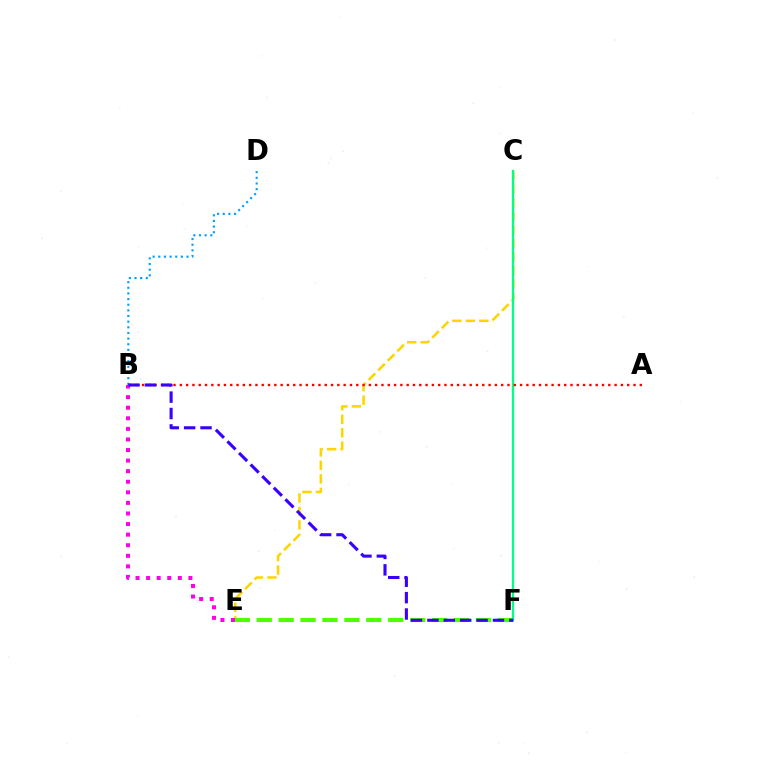{('C', 'E'): [{'color': '#ffd500', 'line_style': 'dashed', 'thickness': 1.83}], ('E', 'F'): [{'color': '#4fff00', 'line_style': 'dashed', 'thickness': 2.98}], ('C', 'F'): [{'color': '#00ff86', 'line_style': 'solid', 'thickness': 1.65}], ('A', 'B'): [{'color': '#ff0000', 'line_style': 'dotted', 'thickness': 1.71}], ('B', 'D'): [{'color': '#009eff', 'line_style': 'dotted', 'thickness': 1.53}], ('B', 'E'): [{'color': '#ff00ed', 'line_style': 'dotted', 'thickness': 2.87}], ('B', 'F'): [{'color': '#3700ff', 'line_style': 'dashed', 'thickness': 2.23}]}